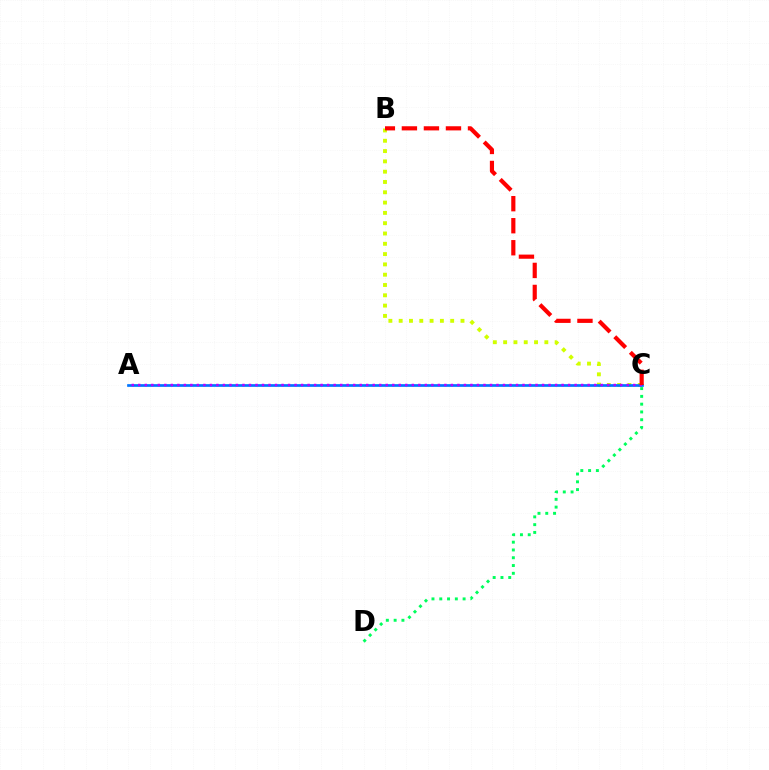{('C', 'D'): [{'color': '#00ff5c', 'line_style': 'dotted', 'thickness': 2.11}], ('B', 'C'): [{'color': '#d1ff00', 'line_style': 'dotted', 'thickness': 2.8}, {'color': '#ff0000', 'line_style': 'dashed', 'thickness': 2.99}], ('A', 'C'): [{'color': '#0074ff', 'line_style': 'solid', 'thickness': 1.94}, {'color': '#b900ff', 'line_style': 'dotted', 'thickness': 1.77}]}